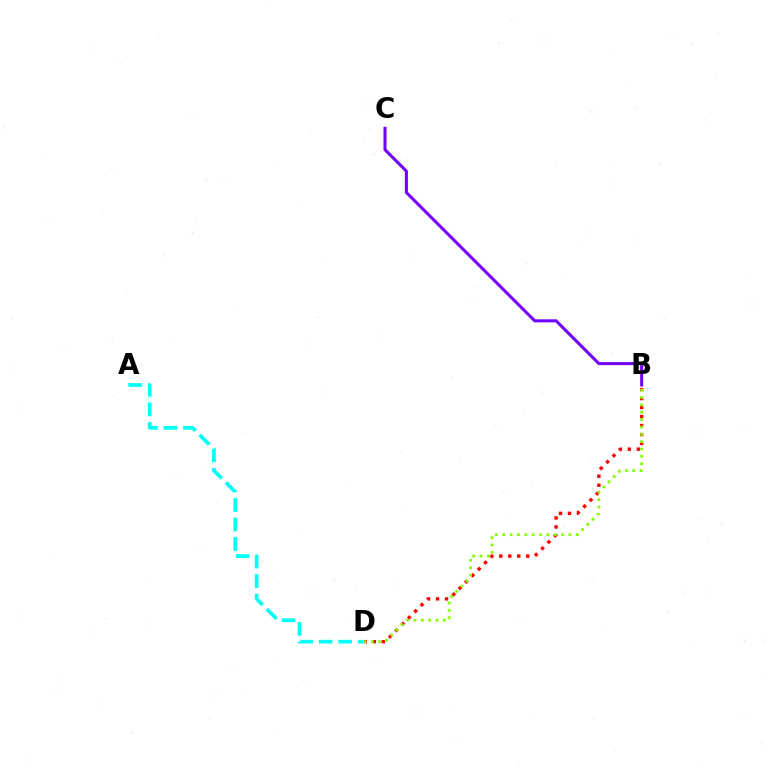{('B', 'D'): [{'color': '#ff0000', 'line_style': 'dotted', 'thickness': 2.44}, {'color': '#84ff00', 'line_style': 'dotted', 'thickness': 2.0}], ('B', 'C'): [{'color': '#7200ff', 'line_style': 'solid', 'thickness': 2.19}], ('A', 'D'): [{'color': '#00fff6', 'line_style': 'dashed', 'thickness': 2.65}]}